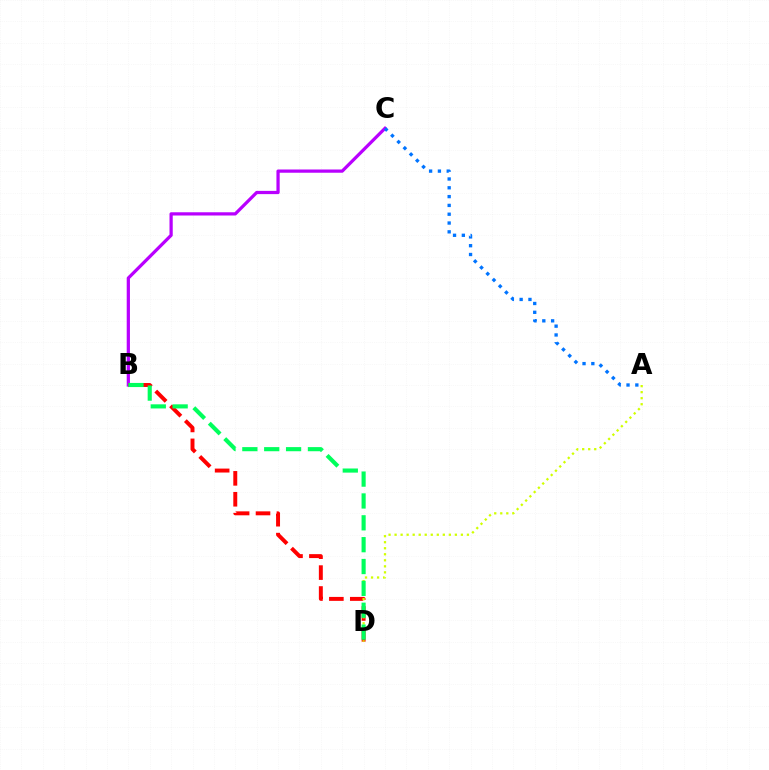{('B', 'C'): [{'color': '#b900ff', 'line_style': 'solid', 'thickness': 2.33}], ('B', 'D'): [{'color': '#ff0000', 'line_style': 'dashed', 'thickness': 2.84}, {'color': '#00ff5c', 'line_style': 'dashed', 'thickness': 2.97}], ('A', 'D'): [{'color': '#d1ff00', 'line_style': 'dotted', 'thickness': 1.64}], ('A', 'C'): [{'color': '#0074ff', 'line_style': 'dotted', 'thickness': 2.39}]}